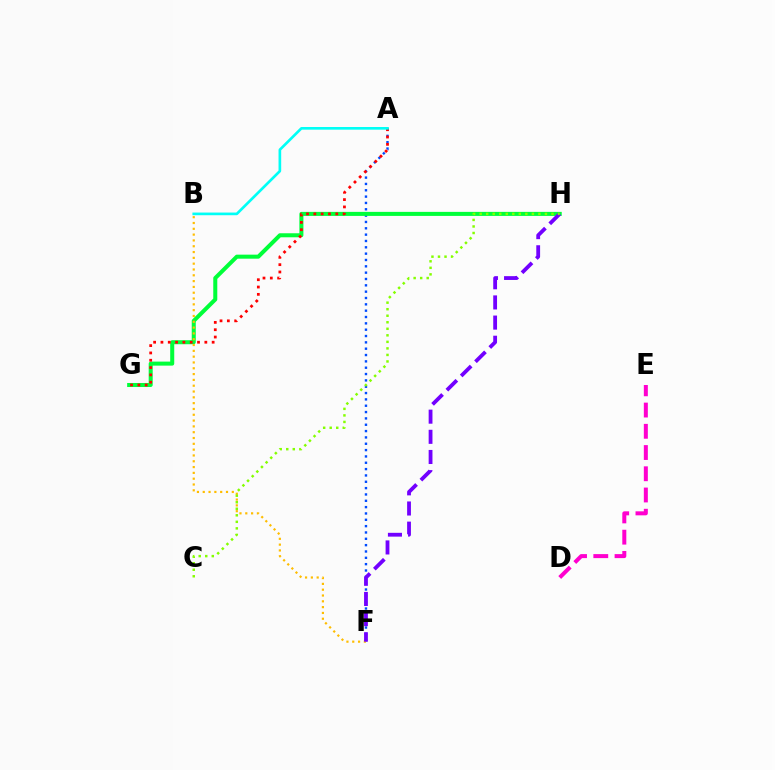{('A', 'F'): [{'color': '#004bff', 'line_style': 'dotted', 'thickness': 1.72}], ('G', 'H'): [{'color': '#00ff39', 'line_style': 'solid', 'thickness': 2.9}], ('B', 'F'): [{'color': '#ffbd00', 'line_style': 'dotted', 'thickness': 1.58}], ('F', 'H'): [{'color': '#7200ff', 'line_style': 'dashed', 'thickness': 2.74}], ('D', 'E'): [{'color': '#ff00cf', 'line_style': 'dashed', 'thickness': 2.88}], ('C', 'H'): [{'color': '#84ff00', 'line_style': 'dotted', 'thickness': 1.77}], ('A', 'G'): [{'color': '#ff0000', 'line_style': 'dotted', 'thickness': 1.99}], ('A', 'B'): [{'color': '#00fff6', 'line_style': 'solid', 'thickness': 1.92}]}